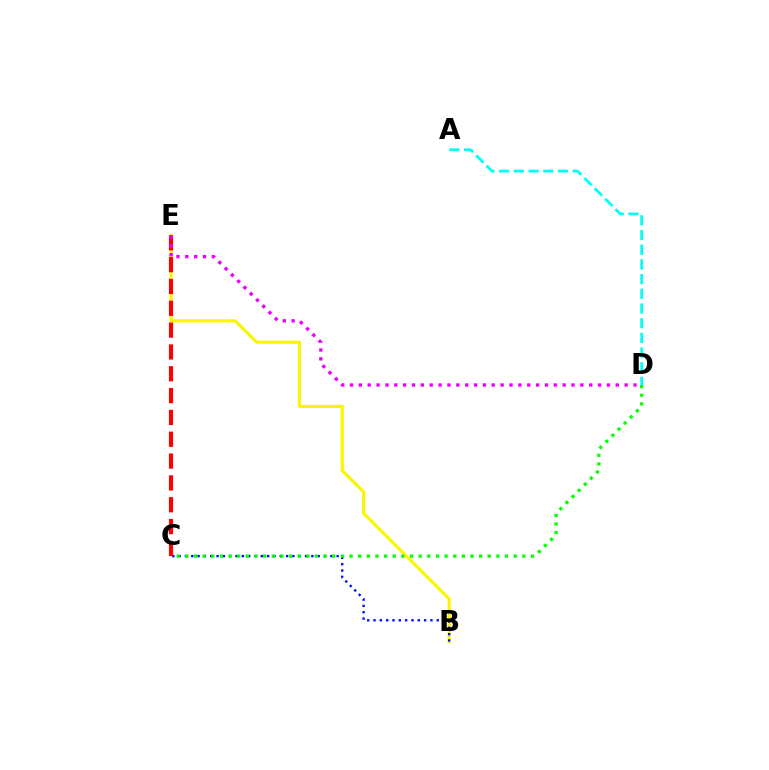{('B', 'E'): [{'color': '#fcf500', 'line_style': 'solid', 'thickness': 2.27}], ('B', 'C'): [{'color': '#0010ff', 'line_style': 'dotted', 'thickness': 1.72}], ('C', 'D'): [{'color': '#08ff00', 'line_style': 'dotted', 'thickness': 2.35}], ('C', 'E'): [{'color': '#ff0000', 'line_style': 'dashed', 'thickness': 2.96}], ('D', 'E'): [{'color': '#ee00ff', 'line_style': 'dotted', 'thickness': 2.41}], ('A', 'D'): [{'color': '#00fff6', 'line_style': 'dashed', 'thickness': 2.0}]}